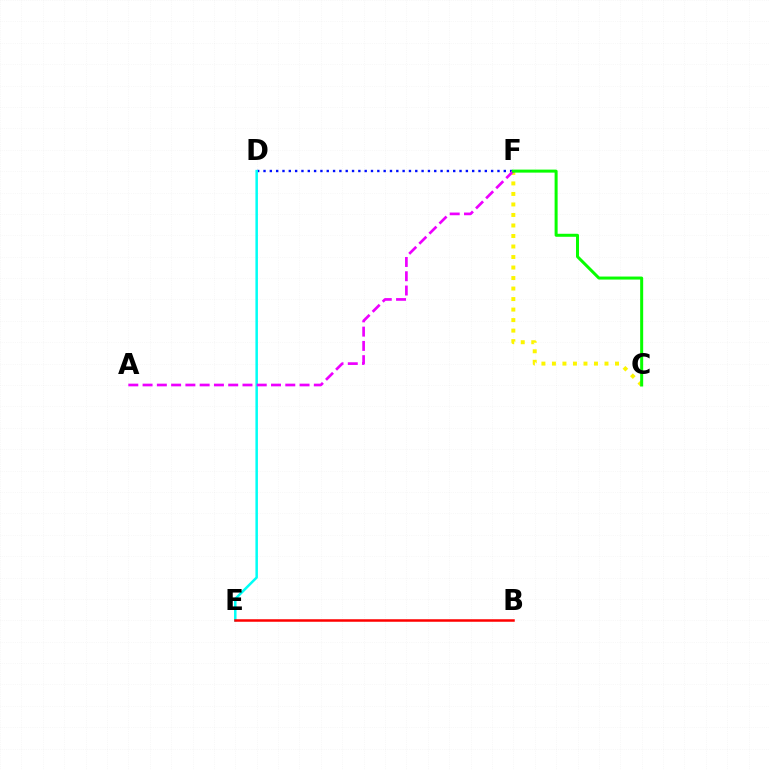{('D', 'F'): [{'color': '#0010ff', 'line_style': 'dotted', 'thickness': 1.72}], ('C', 'F'): [{'color': '#fcf500', 'line_style': 'dotted', 'thickness': 2.86}, {'color': '#08ff00', 'line_style': 'solid', 'thickness': 2.17}], ('D', 'E'): [{'color': '#00fff6', 'line_style': 'solid', 'thickness': 1.8}], ('A', 'F'): [{'color': '#ee00ff', 'line_style': 'dashed', 'thickness': 1.94}], ('B', 'E'): [{'color': '#ff0000', 'line_style': 'solid', 'thickness': 1.81}]}